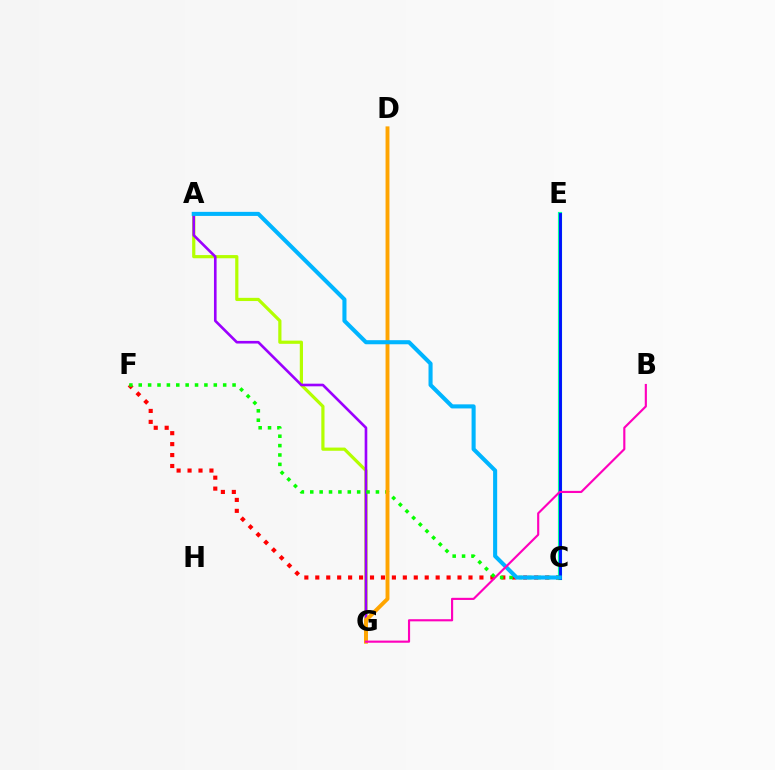{('A', 'G'): [{'color': '#b3ff00', 'line_style': 'solid', 'thickness': 2.3}, {'color': '#9b00ff', 'line_style': 'solid', 'thickness': 1.89}], ('C', 'E'): [{'color': '#00ff9d', 'line_style': 'solid', 'thickness': 2.99}, {'color': '#0010ff', 'line_style': 'solid', 'thickness': 2.08}], ('C', 'F'): [{'color': '#ff0000', 'line_style': 'dotted', 'thickness': 2.97}, {'color': '#08ff00', 'line_style': 'dotted', 'thickness': 2.55}], ('D', 'G'): [{'color': '#ffa500', 'line_style': 'solid', 'thickness': 2.8}], ('A', 'C'): [{'color': '#00b5ff', 'line_style': 'solid', 'thickness': 2.94}], ('B', 'G'): [{'color': '#ff00bd', 'line_style': 'solid', 'thickness': 1.54}]}